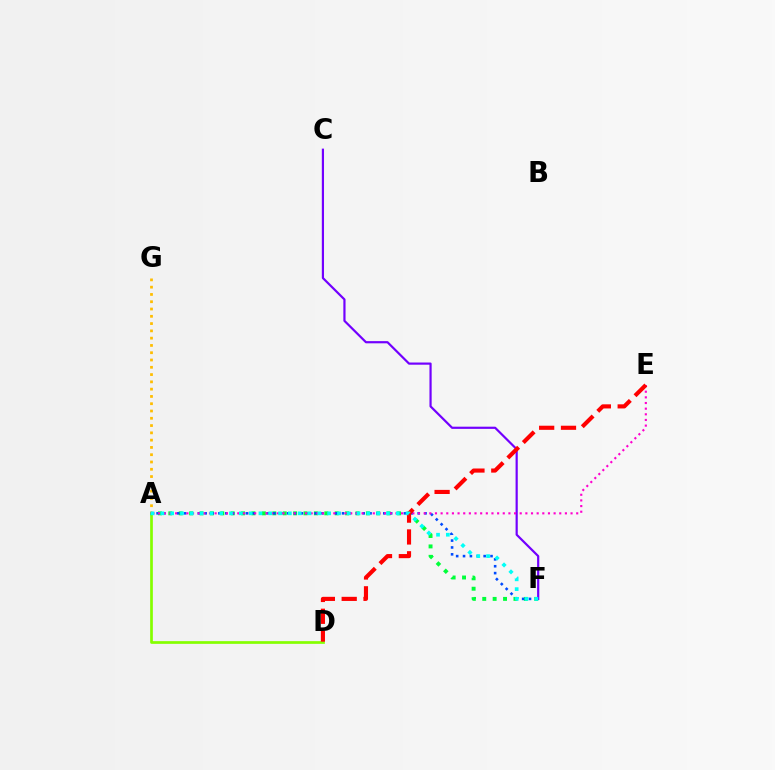{('A', 'D'): [{'color': '#84ff00', 'line_style': 'solid', 'thickness': 1.94}], ('A', 'F'): [{'color': '#00ff39', 'line_style': 'dotted', 'thickness': 2.83}, {'color': '#004bff', 'line_style': 'dotted', 'thickness': 1.87}, {'color': '#00fff6', 'line_style': 'dotted', 'thickness': 2.67}], ('C', 'F'): [{'color': '#7200ff', 'line_style': 'solid', 'thickness': 1.58}], ('A', 'G'): [{'color': '#ffbd00', 'line_style': 'dotted', 'thickness': 1.98}], ('A', 'E'): [{'color': '#ff00cf', 'line_style': 'dotted', 'thickness': 1.53}], ('D', 'E'): [{'color': '#ff0000', 'line_style': 'dashed', 'thickness': 2.97}]}